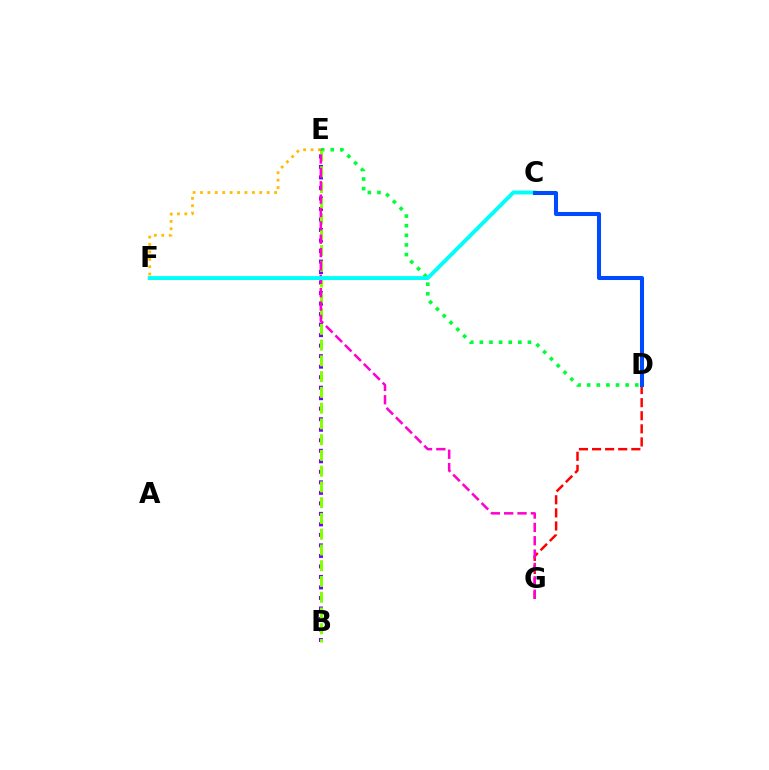{('E', 'F'): [{'color': '#ffbd00', 'line_style': 'dotted', 'thickness': 2.01}], ('D', 'E'): [{'color': '#00ff39', 'line_style': 'dotted', 'thickness': 2.61}], ('D', 'G'): [{'color': '#ff0000', 'line_style': 'dashed', 'thickness': 1.78}], ('B', 'E'): [{'color': '#7200ff', 'line_style': 'dotted', 'thickness': 2.86}, {'color': '#84ff00', 'line_style': 'dashed', 'thickness': 2.14}], ('E', 'G'): [{'color': '#ff00cf', 'line_style': 'dashed', 'thickness': 1.82}], ('C', 'F'): [{'color': '#00fff6', 'line_style': 'solid', 'thickness': 2.81}], ('C', 'D'): [{'color': '#004bff', 'line_style': 'solid', 'thickness': 2.92}]}